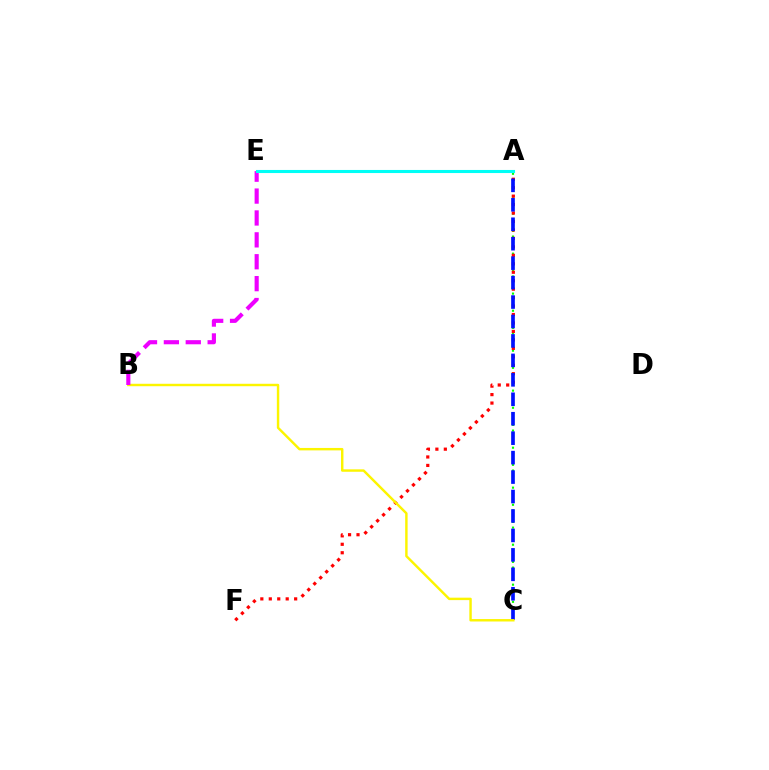{('A', 'C'): [{'color': '#08ff00', 'line_style': 'dotted', 'thickness': 1.55}, {'color': '#0010ff', 'line_style': 'dashed', 'thickness': 2.64}], ('A', 'F'): [{'color': '#ff0000', 'line_style': 'dotted', 'thickness': 2.3}], ('B', 'C'): [{'color': '#fcf500', 'line_style': 'solid', 'thickness': 1.75}], ('B', 'E'): [{'color': '#ee00ff', 'line_style': 'dashed', 'thickness': 2.97}], ('A', 'E'): [{'color': '#00fff6', 'line_style': 'solid', 'thickness': 2.22}]}